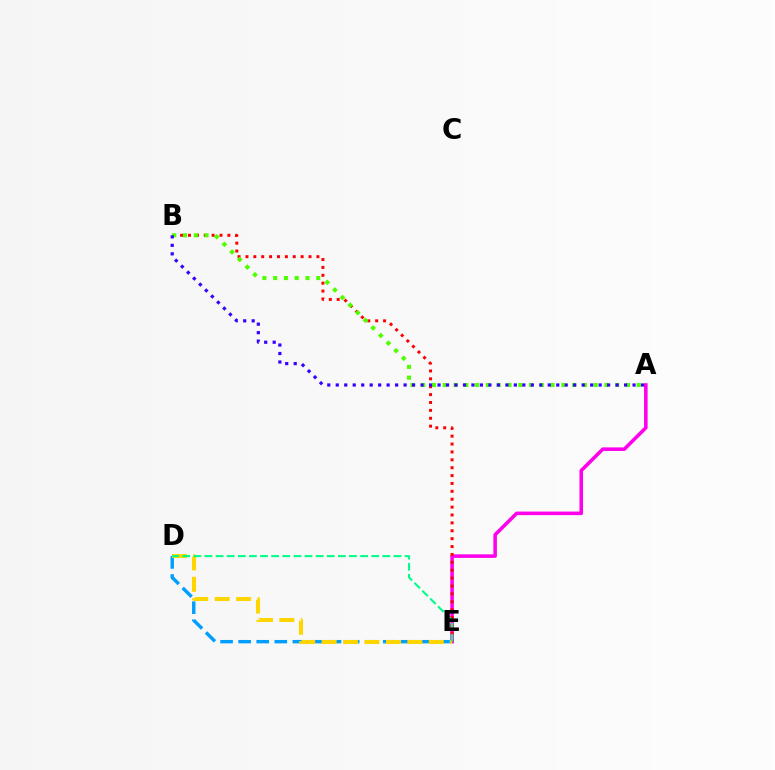{('A', 'E'): [{'color': '#ff00ed', 'line_style': 'solid', 'thickness': 2.56}], ('D', 'E'): [{'color': '#009eff', 'line_style': 'dashed', 'thickness': 2.46}, {'color': '#ffd500', 'line_style': 'dashed', 'thickness': 2.91}, {'color': '#00ff86', 'line_style': 'dashed', 'thickness': 1.51}], ('B', 'E'): [{'color': '#ff0000', 'line_style': 'dotted', 'thickness': 2.14}], ('A', 'B'): [{'color': '#4fff00', 'line_style': 'dotted', 'thickness': 2.93}, {'color': '#3700ff', 'line_style': 'dotted', 'thickness': 2.3}]}